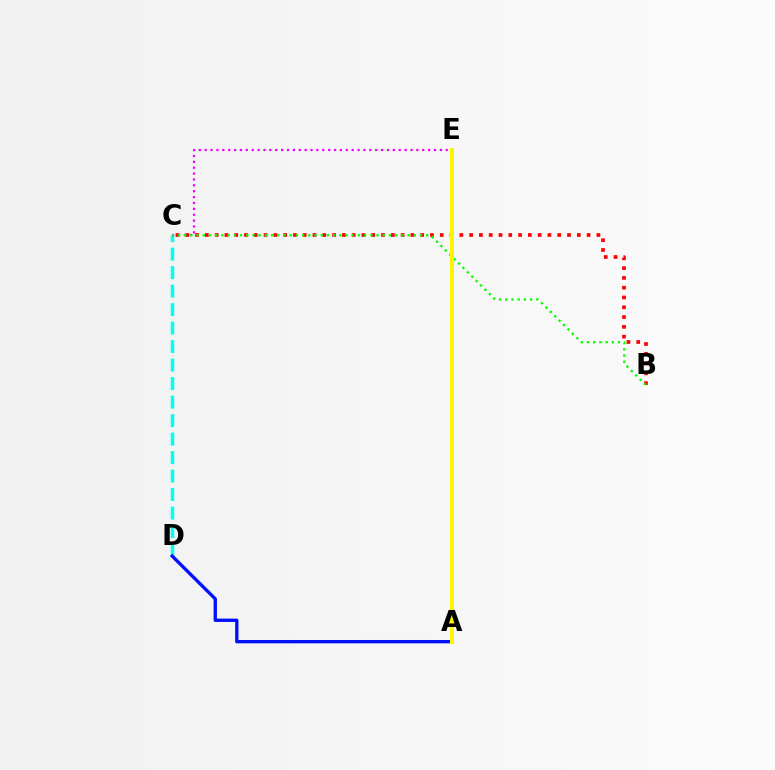{('C', 'D'): [{'color': '#00fff6', 'line_style': 'dashed', 'thickness': 2.51}], ('B', 'C'): [{'color': '#ff0000', 'line_style': 'dotted', 'thickness': 2.66}, {'color': '#08ff00', 'line_style': 'dotted', 'thickness': 1.69}], ('A', 'D'): [{'color': '#0010ff', 'line_style': 'solid', 'thickness': 2.4}], ('C', 'E'): [{'color': '#ee00ff', 'line_style': 'dotted', 'thickness': 1.6}], ('A', 'E'): [{'color': '#fcf500', 'line_style': 'solid', 'thickness': 2.88}]}